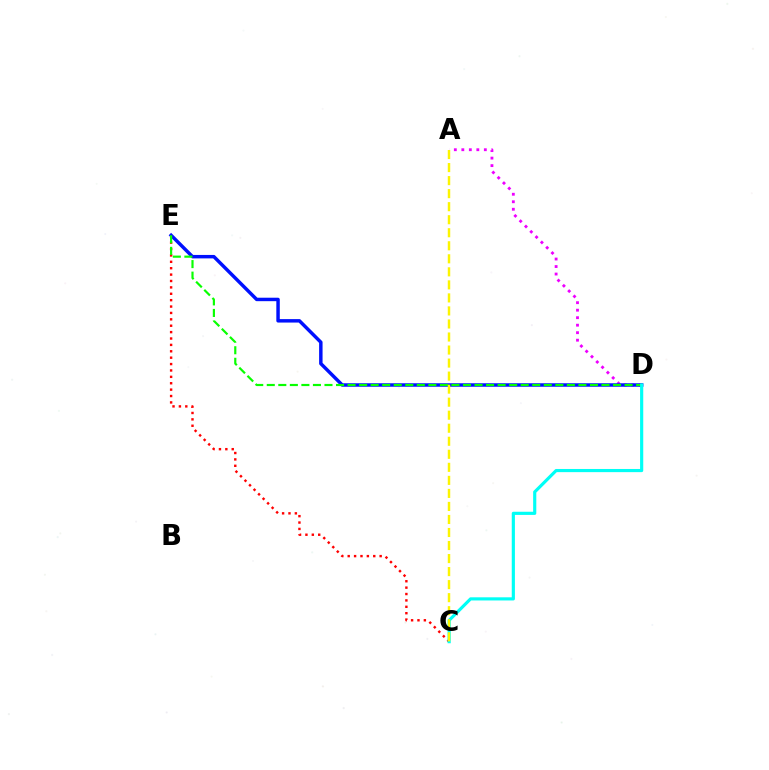{('C', 'E'): [{'color': '#ff0000', 'line_style': 'dotted', 'thickness': 1.74}], ('A', 'D'): [{'color': '#ee00ff', 'line_style': 'dotted', 'thickness': 2.04}], ('D', 'E'): [{'color': '#0010ff', 'line_style': 'solid', 'thickness': 2.49}, {'color': '#08ff00', 'line_style': 'dashed', 'thickness': 1.57}], ('C', 'D'): [{'color': '#00fff6', 'line_style': 'solid', 'thickness': 2.27}], ('A', 'C'): [{'color': '#fcf500', 'line_style': 'dashed', 'thickness': 1.77}]}